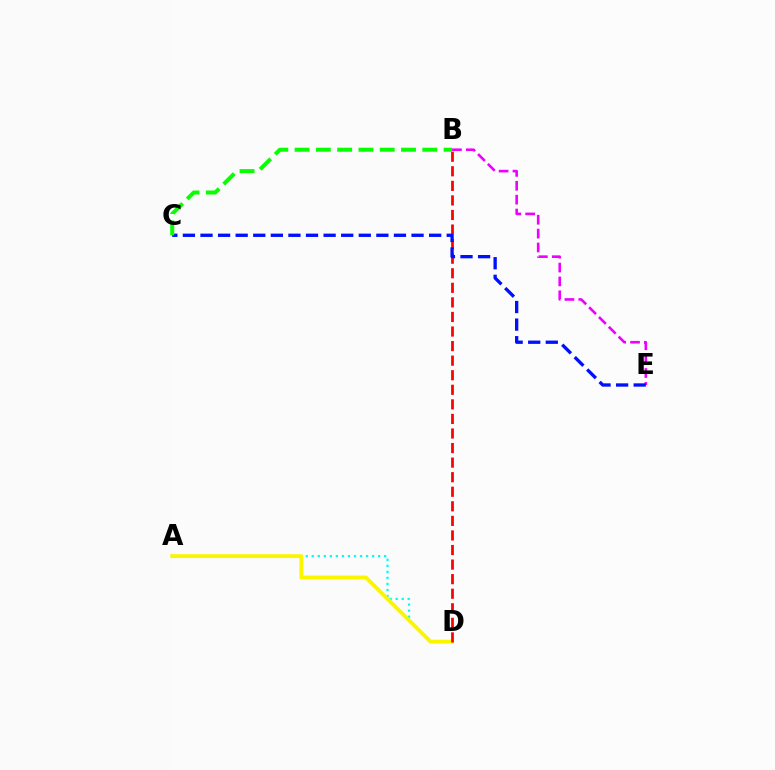{('A', 'D'): [{'color': '#00fff6', 'line_style': 'dotted', 'thickness': 1.64}, {'color': '#fcf500', 'line_style': 'solid', 'thickness': 2.78}], ('B', 'E'): [{'color': '#ee00ff', 'line_style': 'dashed', 'thickness': 1.88}], ('B', 'D'): [{'color': '#ff0000', 'line_style': 'dashed', 'thickness': 1.98}], ('C', 'E'): [{'color': '#0010ff', 'line_style': 'dashed', 'thickness': 2.39}], ('B', 'C'): [{'color': '#08ff00', 'line_style': 'dashed', 'thickness': 2.89}]}